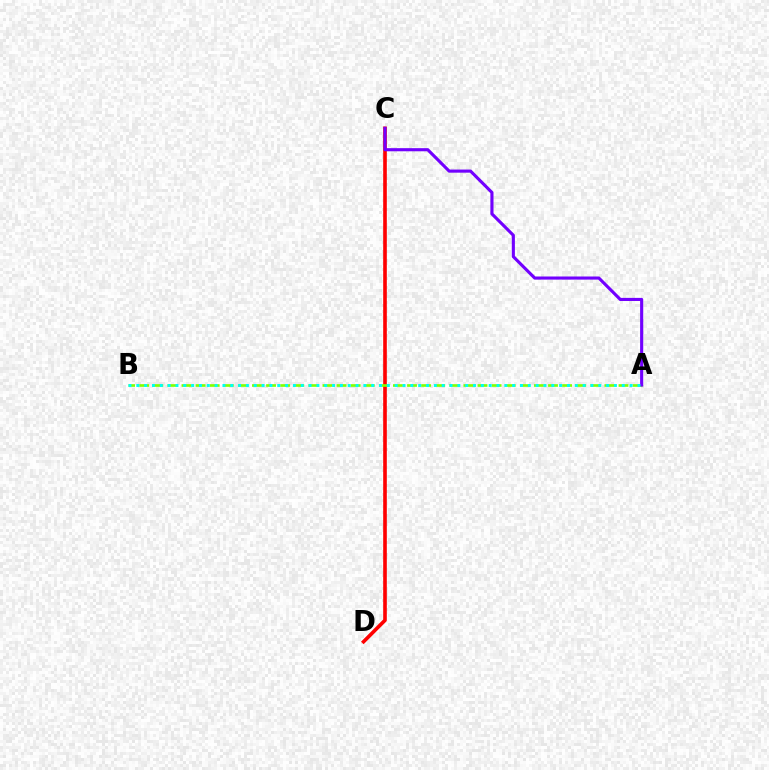{('C', 'D'): [{'color': '#ff0000', 'line_style': 'solid', 'thickness': 2.62}], ('A', 'B'): [{'color': '#84ff00', 'line_style': 'dashed', 'thickness': 1.92}, {'color': '#00fff6', 'line_style': 'dotted', 'thickness': 2.13}], ('A', 'C'): [{'color': '#7200ff', 'line_style': 'solid', 'thickness': 2.25}]}